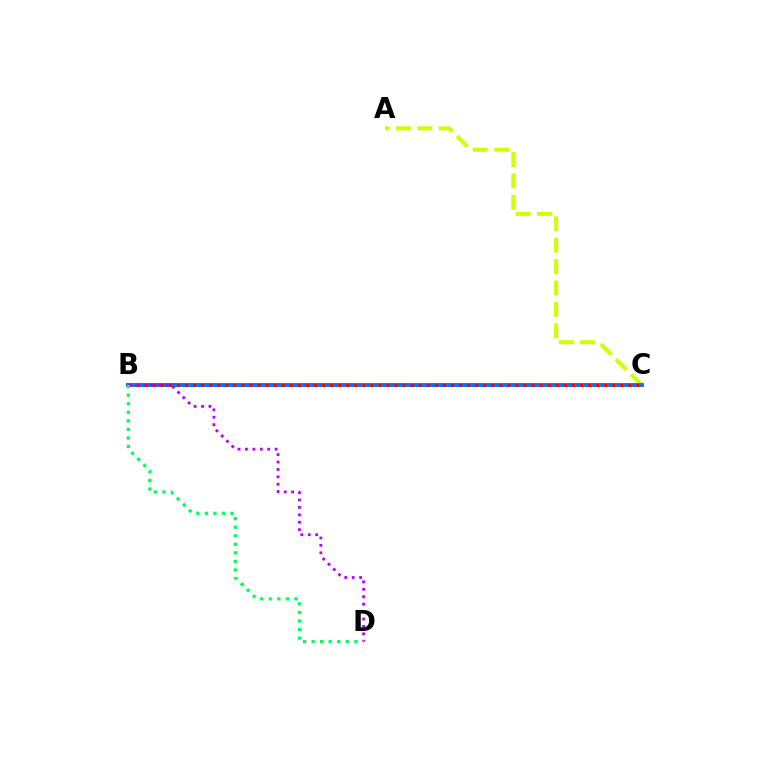{('A', 'C'): [{'color': '#d1ff00', 'line_style': 'dashed', 'thickness': 2.91}], ('B', 'C'): [{'color': '#0074ff', 'line_style': 'solid', 'thickness': 2.8}, {'color': '#ff0000', 'line_style': 'dotted', 'thickness': 2.19}], ('B', 'D'): [{'color': '#b900ff', 'line_style': 'dotted', 'thickness': 2.02}, {'color': '#00ff5c', 'line_style': 'dotted', 'thickness': 2.32}]}